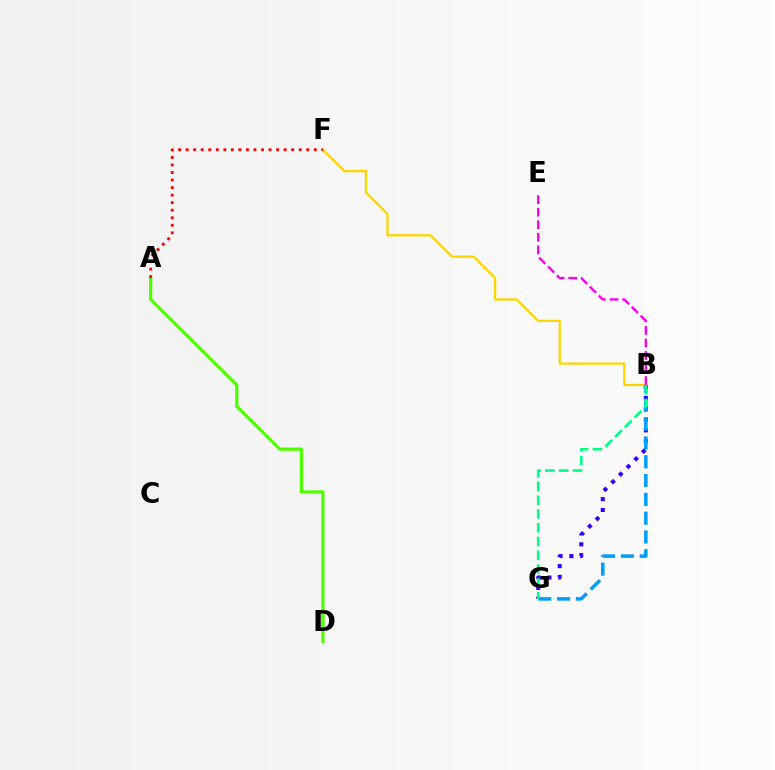{('B', 'F'): [{'color': '#ffd500', 'line_style': 'solid', 'thickness': 1.64}], ('B', 'E'): [{'color': '#ff00ed', 'line_style': 'dashed', 'thickness': 1.7}], ('B', 'G'): [{'color': '#3700ff', 'line_style': 'dotted', 'thickness': 2.94}, {'color': '#009eff', 'line_style': 'dashed', 'thickness': 2.55}, {'color': '#00ff86', 'line_style': 'dashed', 'thickness': 1.87}], ('A', 'D'): [{'color': '#4fff00', 'line_style': 'solid', 'thickness': 2.32}], ('A', 'F'): [{'color': '#ff0000', 'line_style': 'dotted', 'thickness': 2.05}]}